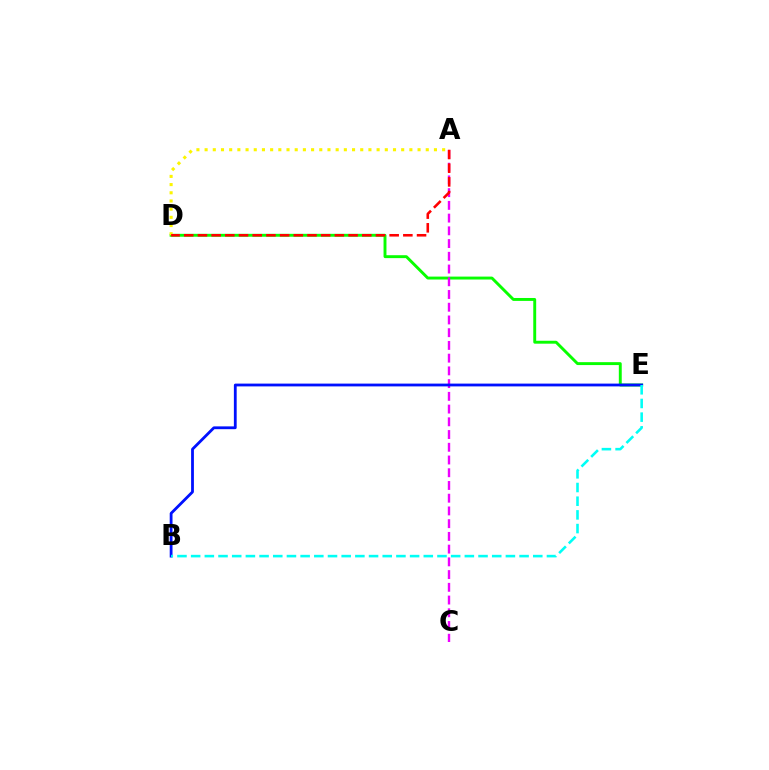{('D', 'E'): [{'color': '#08ff00', 'line_style': 'solid', 'thickness': 2.1}], ('A', 'C'): [{'color': '#ee00ff', 'line_style': 'dashed', 'thickness': 1.73}], ('A', 'D'): [{'color': '#fcf500', 'line_style': 'dotted', 'thickness': 2.23}, {'color': '#ff0000', 'line_style': 'dashed', 'thickness': 1.86}], ('B', 'E'): [{'color': '#0010ff', 'line_style': 'solid', 'thickness': 2.02}, {'color': '#00fff6', 'line_style': 'dashed', 'thickness': 1.86}]}